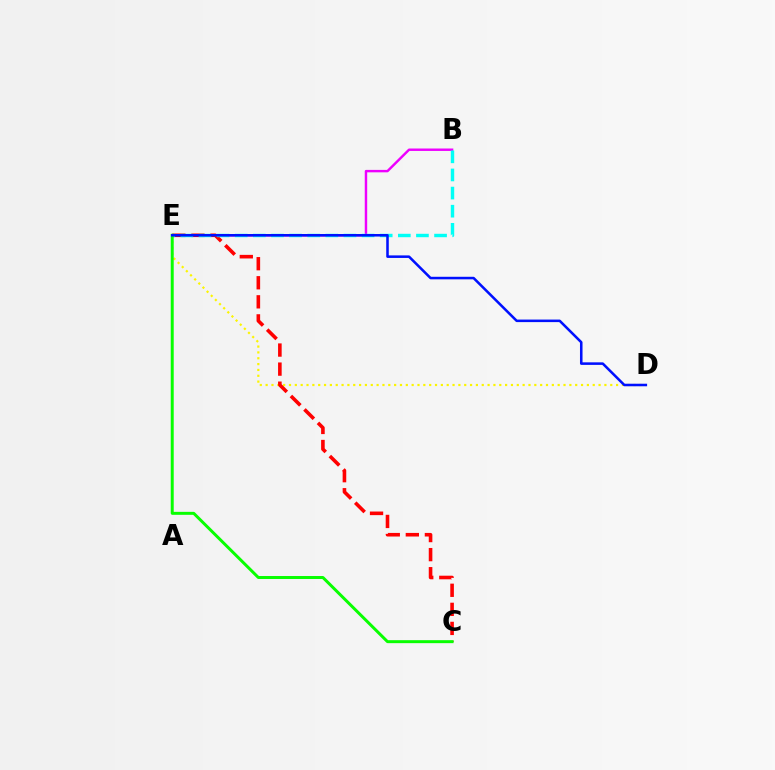{('B', 'E'): [{'color': '#ee00ff', 'line_style': 'solid', 'thickness': 1.75}, {'color': '#00fff6', 'line_style': 'dashed', 'thickness': 2.46}], ('D', 'E'): [{'color': '#fcf500', 'line_style': 'dotted', 'thickness': 1.59}, {'color': '#0010ff', 'line_style': 'solid', 'thickness': 1.83}], ('C', 'E'): [{'color': '#ff0000', 'line_style': 'dashed', 'thickness': 2.59}, {'color': '#08ff00', 'line_style': 'solid', 'thickness': 2.14}]}